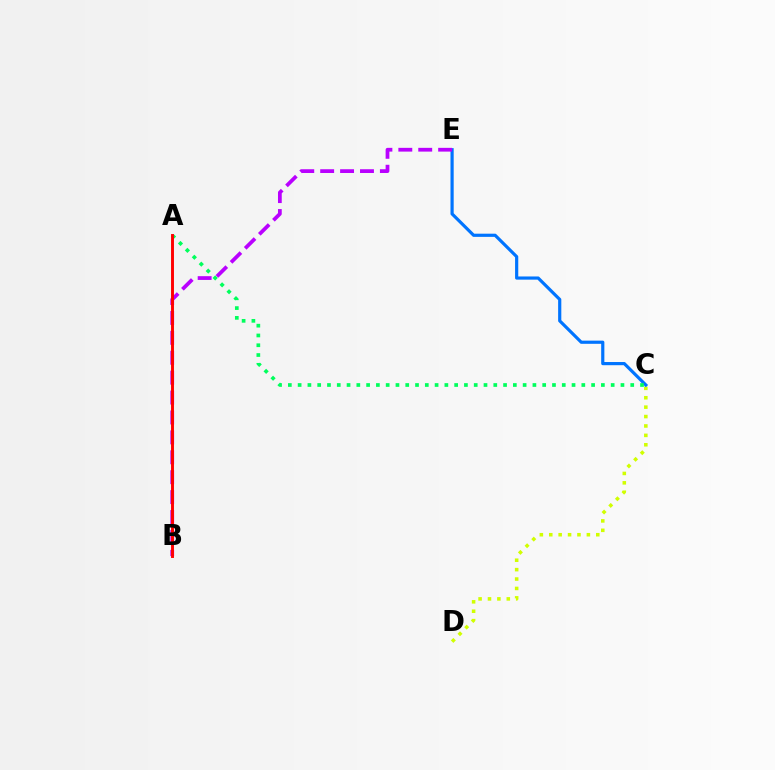{('C', 'D'): [{'color': '#d1ff00', 'line_style': 'dotted', 'thickness': 2.56}], ('C', 'E'): [{'color': '#0074ff', 'line_style': 'solid', 'thickness': 2.29}], ('A', 'C'): [{'color': '#00ff5c', 'line_style': 'dotted', 'thickness': 2.66}], ('B', 'E'): [{'color': '#b900ff', 'line_style': 'dashed', 'thickness': 2.7}], ('A', 'B'): [{'color': '#ff0000', 'line_style': 'solid', 'thickness': 2.1}]}